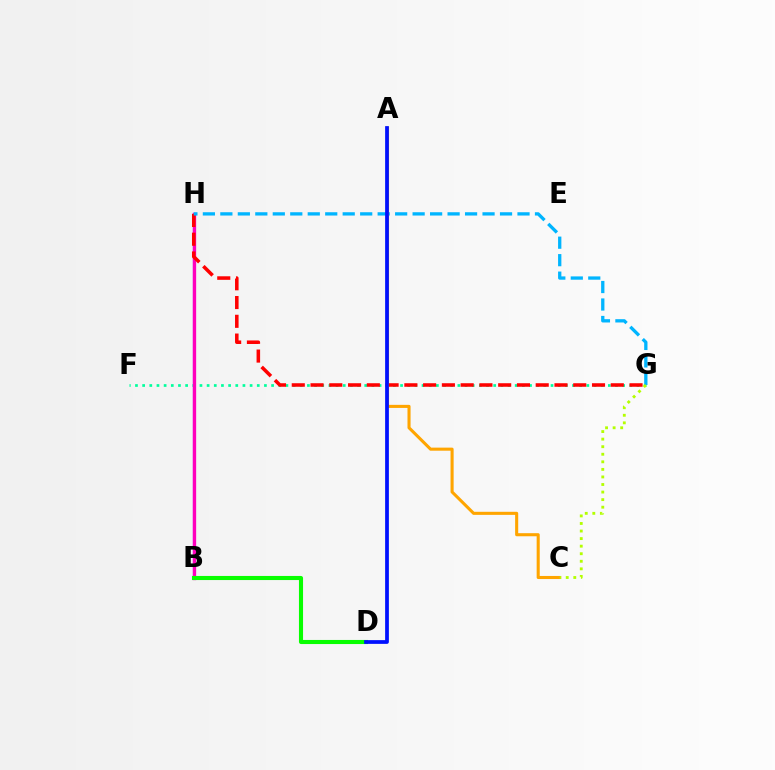{('F', 'G'): [{'color': '#00ff9d', 'line_style': 'dotted', 'thickness': 1.95}], ('B', 'H'): [{'color': '#9b00ff', 'line_style': 'solid', 'thickness': 1.61}, {'color': '#ff00bd', 'line_style': 'solid', 'thickness': 2.37}], ('B', 'D'): [{'color': '#08ff00', 'line_style': 'solid', 'thickness': 2.95}], ('G', 'H'): [{'color': '#ff0000', 'line_style': 'dashed', 'thickness': 2.55}, {'color': '#00b5ff', 'line_style': 'dashed', 'thickness': 2.37}], ('A', 'C'): [{'color': '#ffa500', 'line_style': 'solid', 'thickness': 2.21}], ('A', 'D'): [{'color': '#0010ff', 'line_style': 'solid', 'thickness': 2.69}], ('C', 'G'): [{'color': '#b3ff00', 'line_style': 'dotted', 'thickness': 2.05}]}